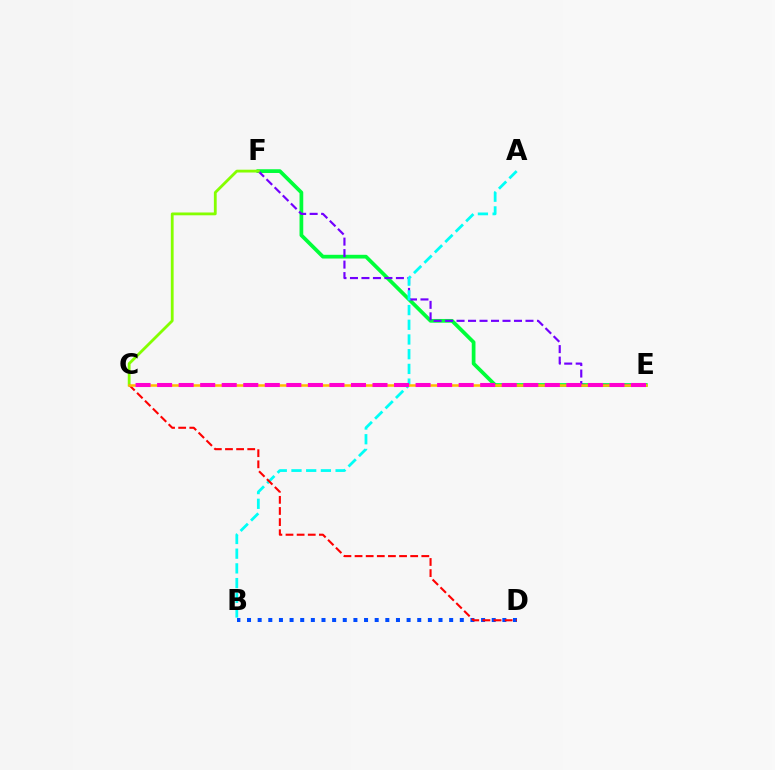{('E', 'F'): [{'color': '#00ff39', 'line_style': 'solid', 'thickness': 2.69}, {'color': '#7200ff', 'line_style': 'dashed', 'thickness': 1.56}], ('A', 'B'): [{'color': '#00fff6', 'line_style': 'dashed', 'thickness': 2.0}], ('C', 'F'): [{'color': '#84ff00', 'line_style': 'solid', 'thickness': 2.02}], ('B', 'D'): [{'color': '#004bff', 'line_style': 'dotted', 'thickness': 2.89}], ('C', 'D'): [{'color': '#ff0000', 'line_style': 'dashed', 'thickness': 1.51}], ('C', 'E'): [{'color': '#ffbd00', 'line_style': 'solid', 'thickness': 1.82}, {'color': '#ff00cf', 'line_style': 'dashed', 'thickness': 2.93}]}